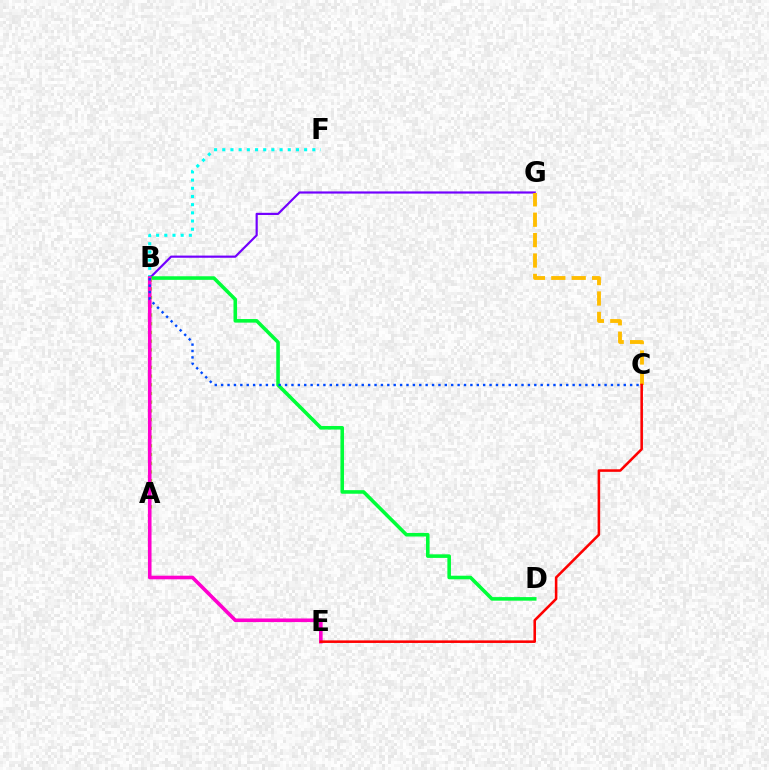{('B', 'F'): [{'color': '#00fff6', 'line_style': 'dotted', 'thickness': 2.22}], ('B', 'G'): [{'color': '#7200ff', 'line_style': 'solid', 'thickness': 1.57}], ('B', 'D'): [{'color': '#00ff39', 'line_style': 'solid', 'thickness': 2.58}], ('A', 'B'): [{'color': '#84ff00', 'line_style': 'dotted', 'thickness': 2.37}], ('B', 'E'): [{'color': '#ff00cf', 'line_style': 'solid', 'thickness': 2.6}], ('B', 'C'): [{'color': '#004bff', 'line_style': 'dotted', 'thickness': 1.74}], ('C', 'G'): [{'color': '#ffbd00', 'line_style': 'dashed', 'thickness': 2.77}], ('C', 'E'): [{'color': '#ff0000', 'line_style': 'solid', 'thickness': 1.85}]}